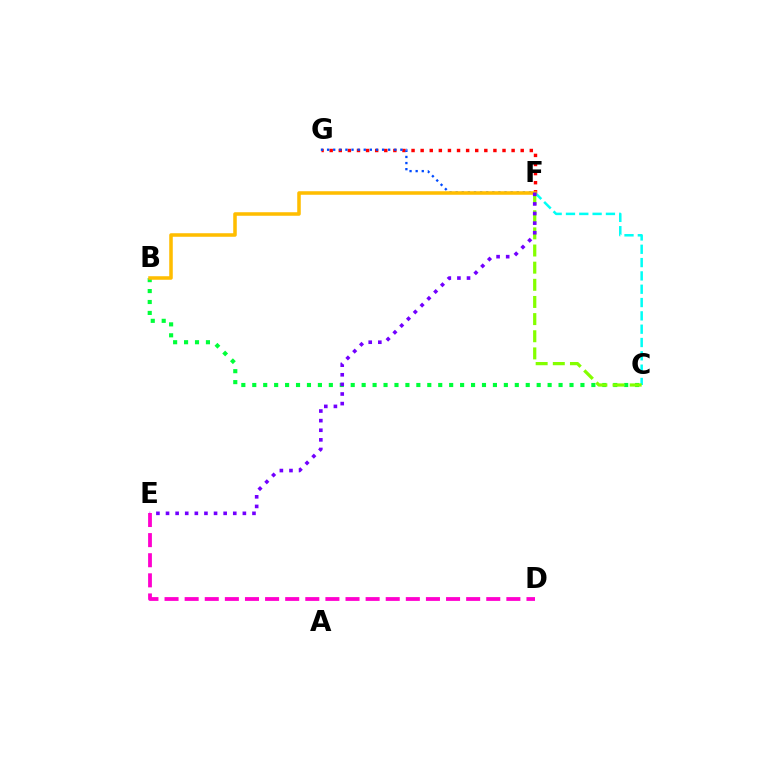{('F', 'G'): [{'color': '#ff0000', 'line_style': 'dotted', 'thickness': 2.47}, {'color': '#004bff', 'line_style': 'dotted', 'thickness': 1.66}], ('B', 'C'): [{'color': '#00ff39', 'line_style': 'dotted', 'thickness': 2.97}], ('C', 'F'): [{'color': '#00fff6', 'line_style': 'dashed', 'thickness': 1.81}, {'color': '#84ff00', 'line_style': 'dashed', 'thickness': 2.33}], ('B', 'F'): [{'color': '#ffbd00', 'line_style': 'solid', 'thickness': 2.55}], ('E', 'F'): [{'color': '#7200ff', 'line_style': 'dotted', 'thickness': 2.61}], ('D', 'E'): [{'color': '#ff00cf', 'line_style': 'dashed', 'thickness': 2.73}]}